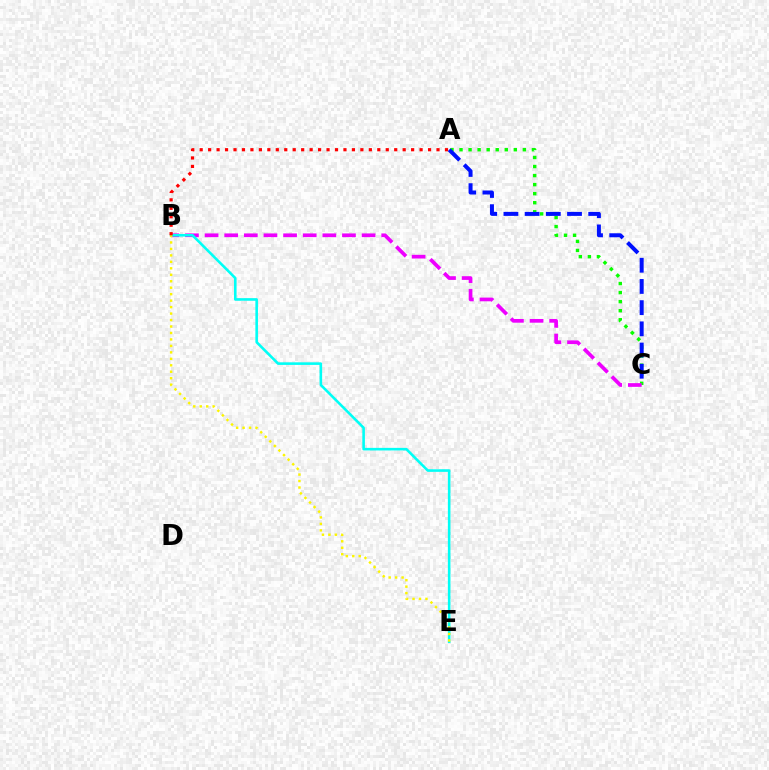{('A', 'C'): [{'color': '#08ff00', 'line_style': 'dotted', 'thickness': 2.46}, {'color': '#0010ff', 'line_style': 'dashed', 'thickness': 2.88}], ('B', 'C'): [{'color': '#ee00ff', 'line_style': 'dashed', 'thickness': 2.67}], ('B', 'E'): [{'color': '#00fff6', 'line_style': 'solid', 'thickness': 1.87}, {'color': '#fcf500', 'line_style': 'dotted', 'thickness': 1.76}], ('A', 'B'): [{'color': '#ff0000', 'line_style': 'dotted', 'thickness': 2.3}]}